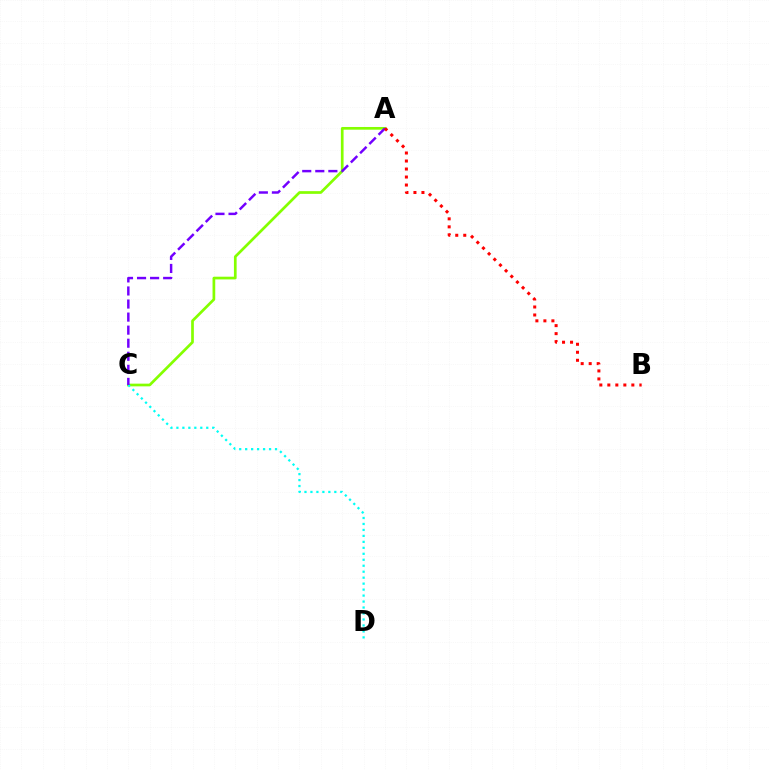{('A', 'C'): [{'color': '#84ff00', 'line_style': 'solid', 'thickness': 1.95}, {'color': '#7200ff', 'line_style': 'dashed', 'thickness': 1.77}], ('C', 'D'): [{'color': '#00fff6', 'line_style': 'dotted', 'thickness': 1.62}], ('A', 'B'): [{'color': '#ff0000', 'line_style': 'dotted', 'thickness': 2.18}]}